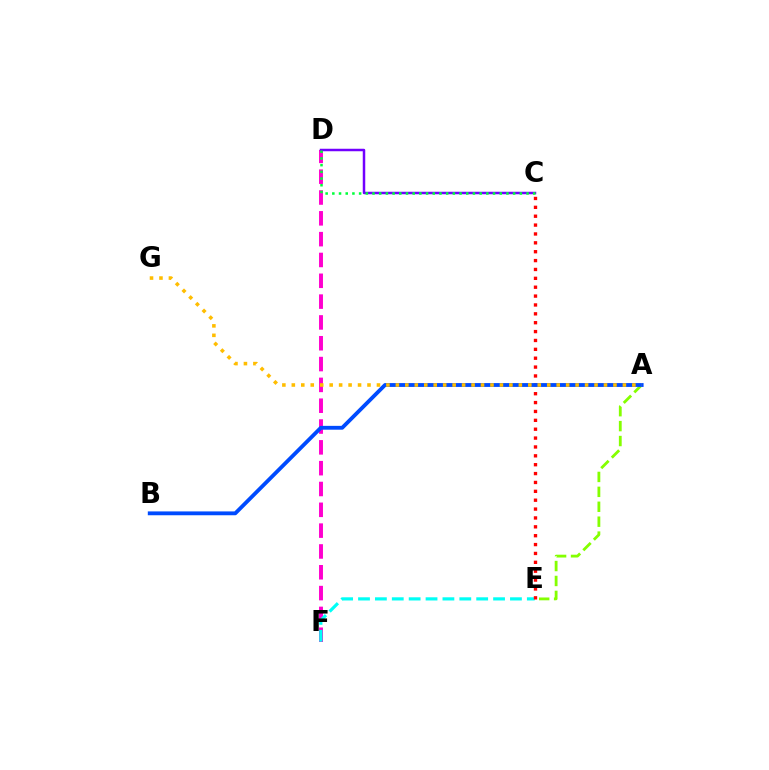{('D', 'F'): [{'color': '#ff00cf', 'line_style': 'dashed', 'thickness': 2.83}], ('C', 'D'): [{'color': '#7200ff', 'line_style': 'solid', 'thickness': 1.8}, {'color': '#00ff39', 'line_style': 'dotted', 'thickness': 1.82}], ('E', 'F'): [{'color': '#00fff6', 'line_style': 'dashed', 'thickness': 2.29}], ('A', 'E'): [{'color': '#84ff00', 'line_style': 'dashed', 'thickness': 2.03}], ('C', 'E'): [{'color': '#ff0000', 'line_style': 'dotted', 'thickness': 2.41}], ('A', 'B'): [{'color': '#004bff', 'line_style': 'solid', 'thickness': 2.76}], ('A', 'G'): [{'color': '#ffbd00', 'line_style': 'dotted', 'thickness': 2.57}]}